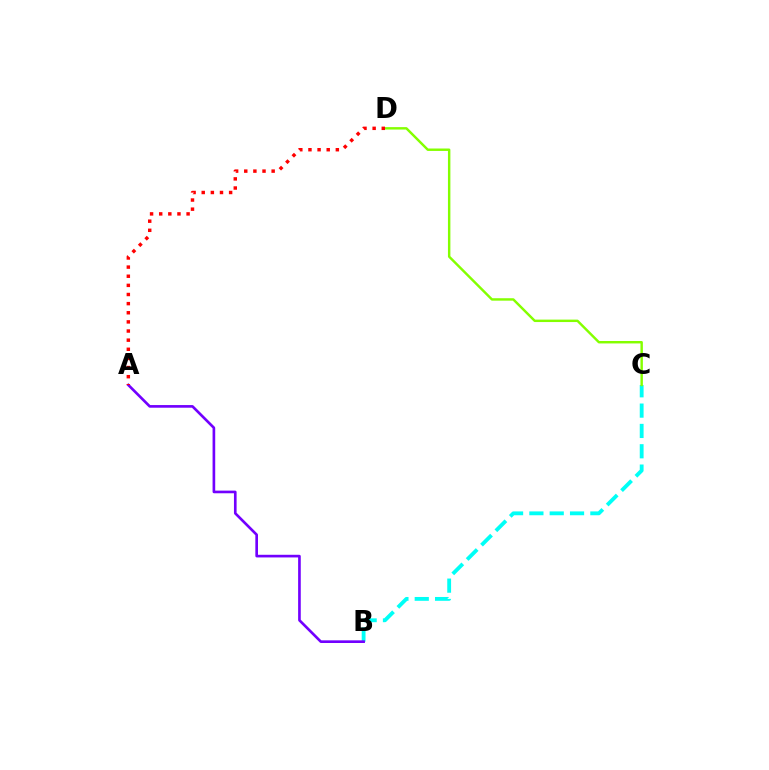{('B', 'C'): [{'color': '#00fff6', 'line_style': 'dashed', 'thickness': 2.76}], ('A', 'B'): [{'color': '#7200ff', 'line_style': 'solid', 'thickness': 1.91}], ('C', 'D'): [{'color': '#84ff00', 'line_style': 'solid', 'thickness': 1.75}], ('A', 'D'): [{'color': '#ff0000', 'line_style': 'dotted', 'thickness': 2.48}]}